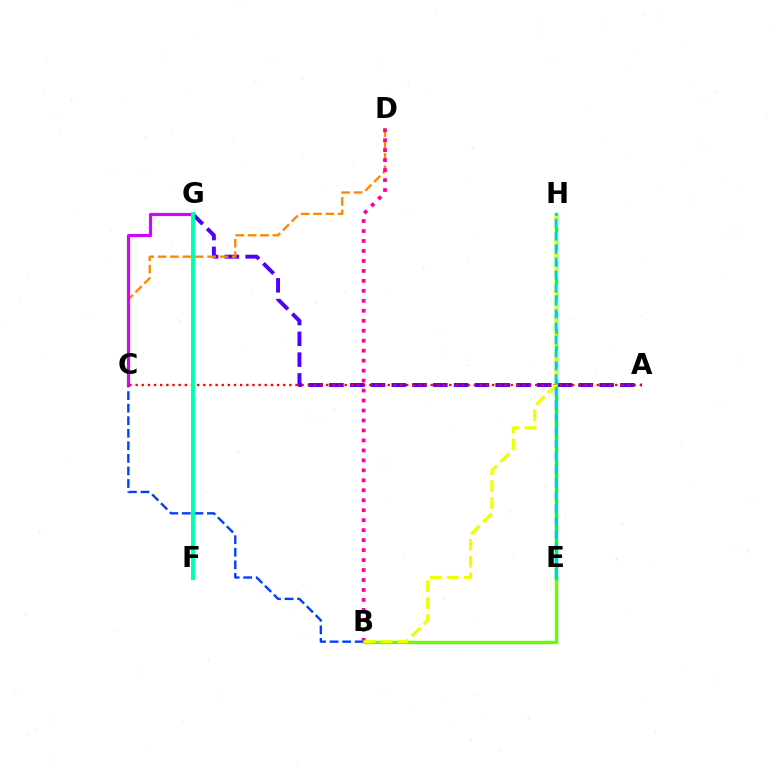{('A', 'G'): [{'color': '#4f00ff', 'line_style': 'dashed', 'thickness': 2.82}], ('B', 'C'): [{'color': '#003fff', 'line_style': 'dashed', 'thickness': 1.71}], ('C', 'D'): [{'color': '#ff8800', 'line_style': 'dashed', 'thickness': 1.68}], ('B', 'E'): [{'color': '#66ff00', 'line_style': 'solid', 'thickness': 2.45}], ('C', 'G'): [{'color': '#d600ff', 'line_style': 'solid', 'thickness': 2.27}], ('E', 'H'): [{'color': '#00ff27', 'line_style': 'solid', 'thickness': 2.49}, {'color': '#00c7ff', 'line_style': 'dashed', 'thickness': 1.76}], ('B', 'D'): [{'color': '#ff00a0', 'line_style': 'dotted', 'thickness': 2.71}], ('A', 'C'): [{'color': '#ff0000', 'line_style': 'dotted', 'thickness': 1.67}], ('F', 'G'): [{'color': '#00ffaf', 'line_style': 'solid', 'thickness': 2.86}], ('B', 'H'): [{'color': '#eeff00', 'line_style': 'dashed', 'thickness': 2.29}]}